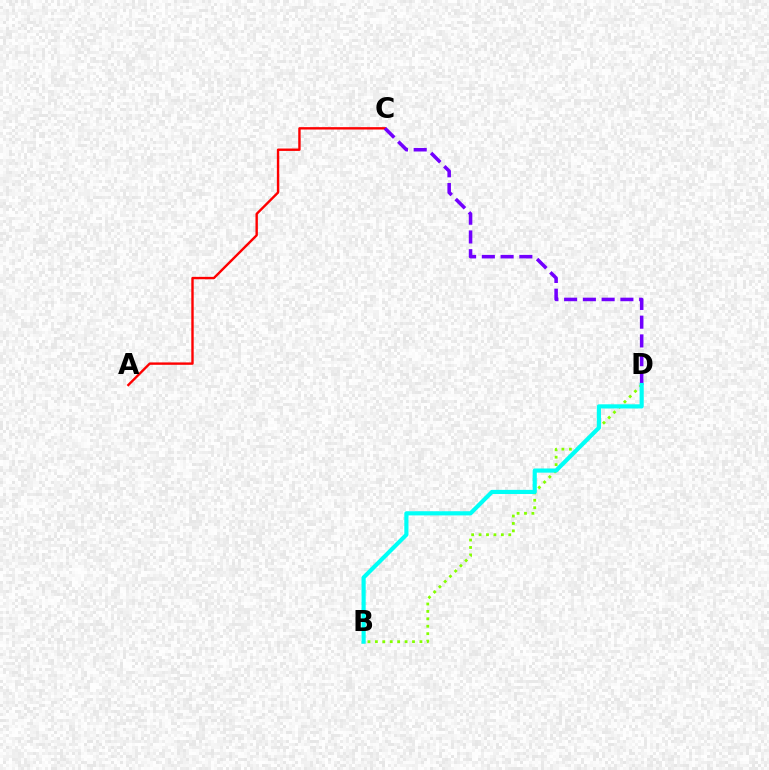{('A', 'C'): [{'color': '#ff0000', 'line_style': 'solid', 'thickness': 1.72}], ('B', 'D'): [{'color': '#84ff00', 'line_style': 'dotted', 'thickness': 2.02}, {'color': '#00fff6', 'line_style': 'solid', 'thickness': 2.99}], ('C', 'D'): [{'color': '#7200ff', 'line_style': 'dashed', 'thickness': 2.55}]}